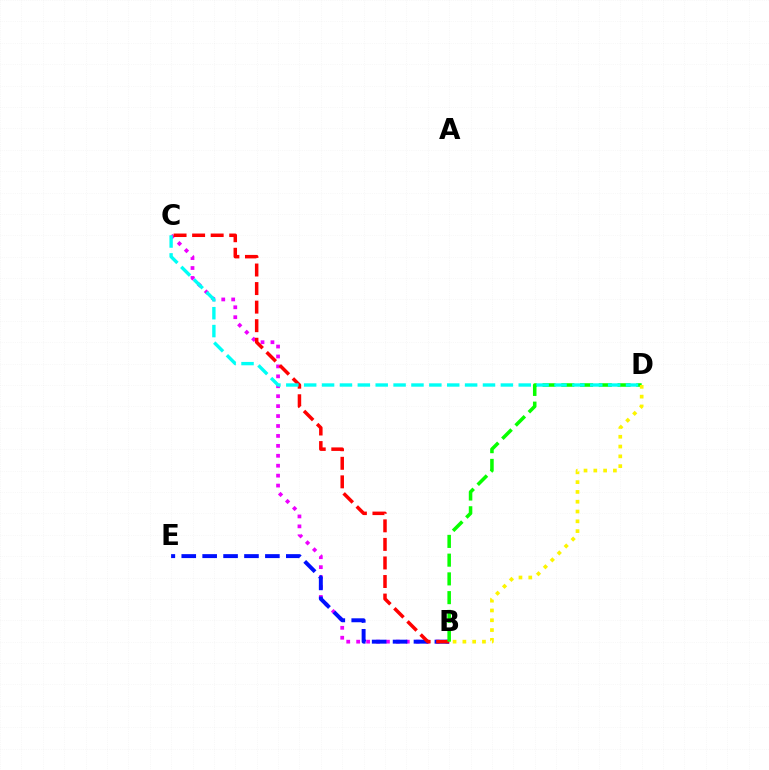{('B', 'C'): [{'color': '#ee00ff', 'line_style': 'dotted', 'thickness': 2.7}, {'color': '#ff0000', 'line_style': 'dashed', 'thickness': 2.52}], ('B', 'E'): [{'color': '#0010ff', 'line_style': 'dashed', 'thickness': 2.84}], ('B', 'D'): [{'color': '#08ff00', 'line_style': 'dashed', 'thickness': 2.55}, {'color': '#fcf500', 'line_style': 'dotted', 'thickness': 2.66}], ('C', 'D'): [{'color': '#00fff6', 'line_style': 'dashed', 'thickness': 2.43}]}